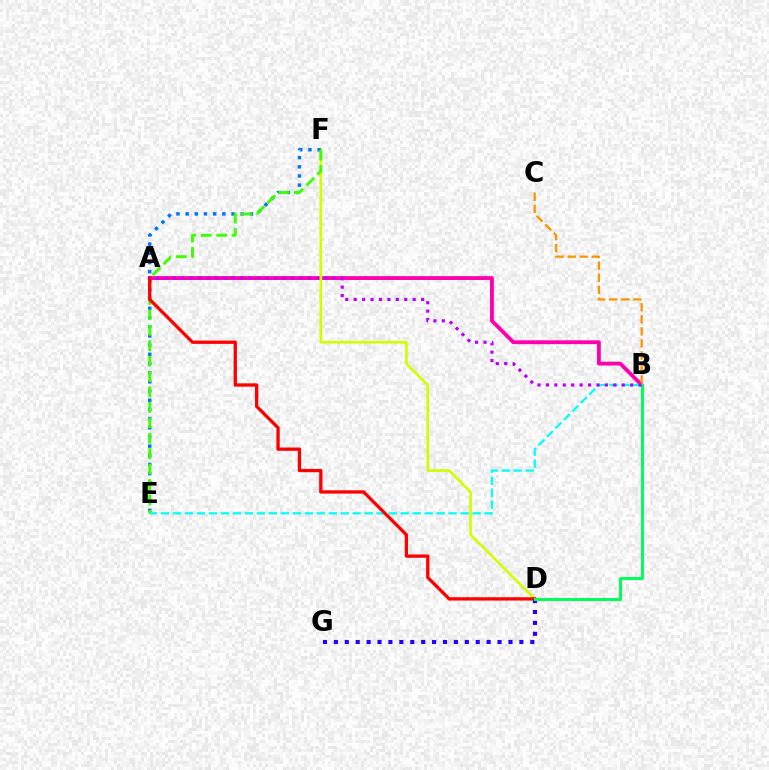{('A', 'B'): [{'color': '#ff00ac', 'line_style': 'solid', 'thickness': 2.77}, {'color': '#b900ff', 'line_style': 'dotted', 'thickness': 2.29}], ('D', 'G'): [{'color': '#2500ff', 'line_style': 'dotted', 'thickness': 2.96}], ('B', 'E'): [{'color': '#00fff6', 'line_style': 'dashed', 'thickness': 1.63}], ('D', 'F'): [{'color': '#d1ff00', 'line_style': 'solid', 'thickness': 1.92}], ('E', 'F'): [{'color': '#0074ff', 'line_style': 'dotted', 'thickness': 2.49}, {'color': '#3dff00', 'line_style': 'dashed', 'thickness': 2.1}], ('A', 'D'): [{'color': '#ff0000', 'line_style': 'solid', 'thickness': 2.39}], ('B', 'D'): [{'color': '#00ff5c', 'line_style': 'solid', 'thickness': 2.16}], ('B', 'C'): [{'color': '#ff9400', 'line_style': 'dashed', 'thickness': 1.64}]}